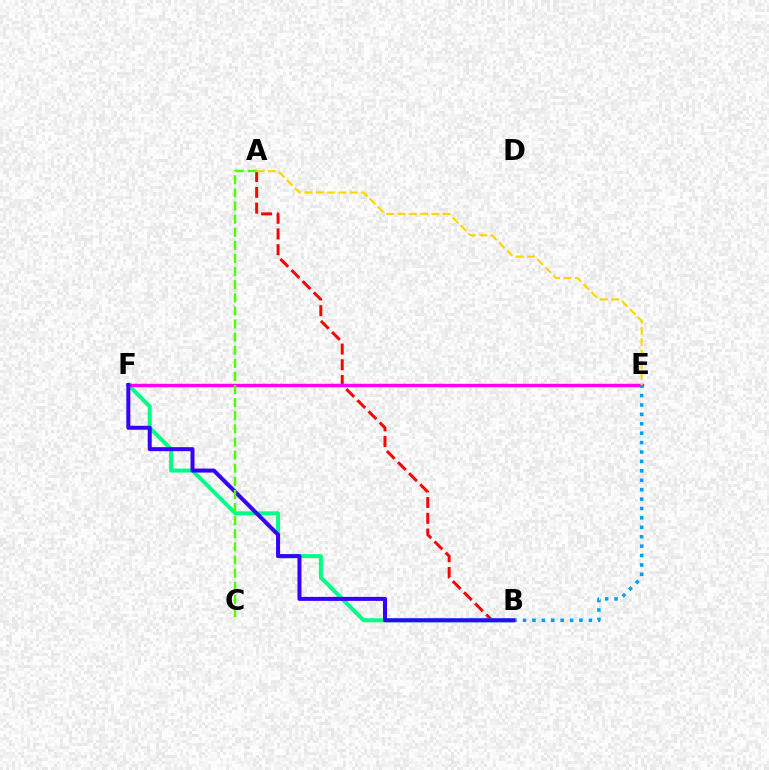{('A', 'B'): [{'color': '#ff0000', 'line_style': 'dashed', 'thickness': 2.14}], ('B', 'F'): [{'color': '#00ff86', 'line_style': 'solid', 'thickness': 2.87}, {'color': '#3700ff', 'line_style': 'solid', 'thickness': 2.88}], ('E', 'F'): [{'color': '#ff00ed', 'line_style': 'solid', 'thickness': 2.45}], ('B', 'E'): [{'color': '#009eff', 'line_style': 'dotted', 'thickness': 2.56}], ('A', 'C'): [{'color': '#4fff00', 'line_style': 'dashed', 'thickness': 1.78}], ('A', 'E'): [{'color': '#ffd500', 'line_style': 'dashed', 'thickness': 1.54}]}